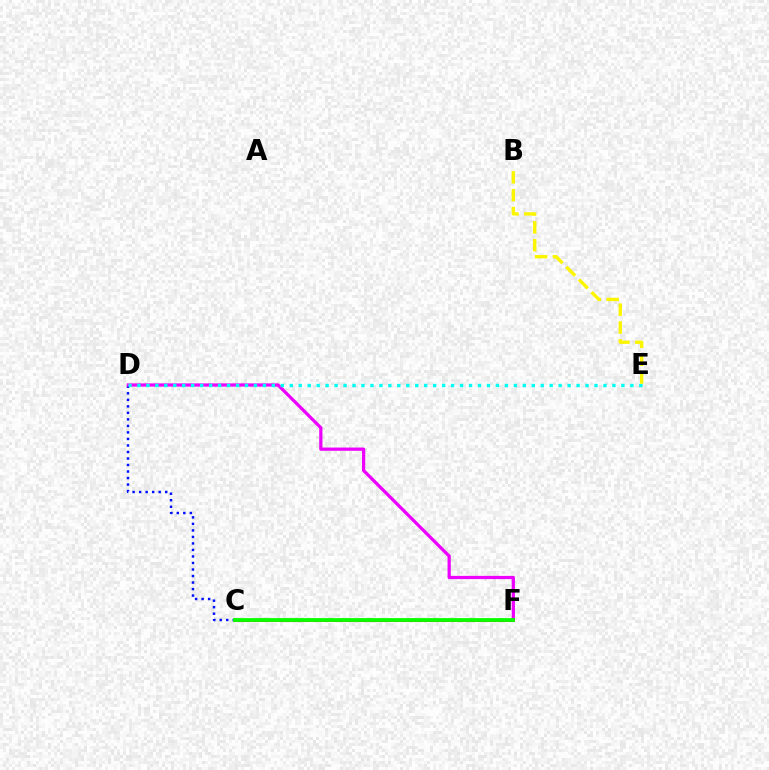{('C', 'D'): [{'color': '#0010ff', 'line_style': 'dotted', 'thickness': 1.77}], ('D', 'F'): [{'color': '#ee00ff', 'line_style': 'solid', 'thickness': 2.32}], ('C', 'F'): [{'color': '#ff0000', 'line_style': 'solid', 'thickness': 2.16}, {'color': '#08ff00', 'line_style': 'solid', 'thickness': 2.74}], ('D', 'E'): [{'color': '#00fff6', 'line_style': 'dotted', 'thickness': 2.44}], ('B', 'E'): [{'color': '#fcf500', 'line_style': 'dashed', 'thickness': 2.43}]}